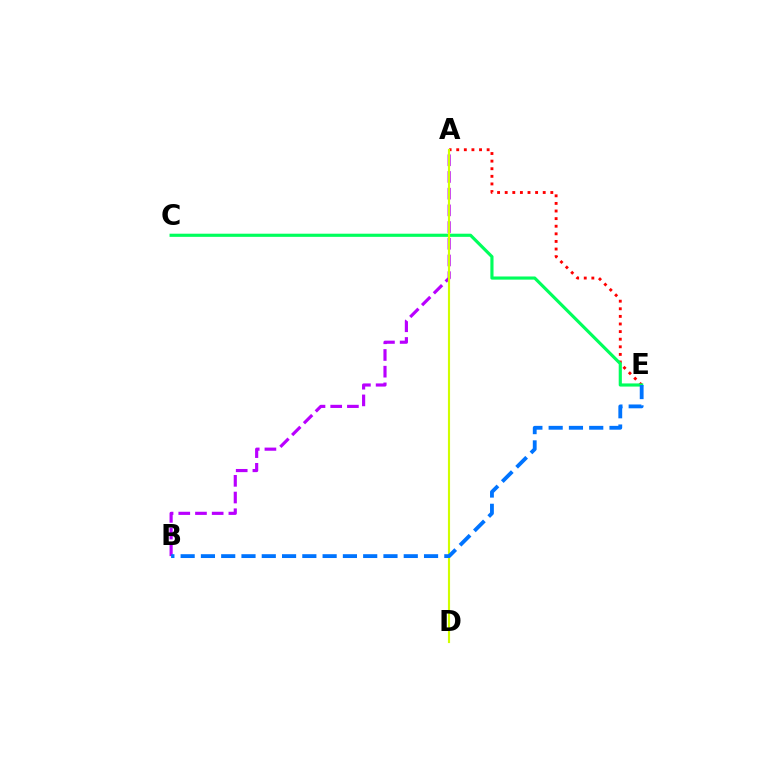{('A', 'B'): [{'color': '#b900ff', 'line_style': 'dashed', 'thickness': 2.27}], ('A', 'E'): [{'color': '#ff0000', 'line_style': 'dotted', 'thickness': 2.07}], ('C', 'E'): [{'color': '#00ff5c', 'line_style': 'solid', 'thickness': 2.27}], ('A', 'D'): [{'color': '#d1ff00', 'line_style': 'solid', 'thickness': 1.54}], ('B', 'E'): [{'color': '#0074ff', 'line_style': 'dashed', 'thickness': 2.76}]}